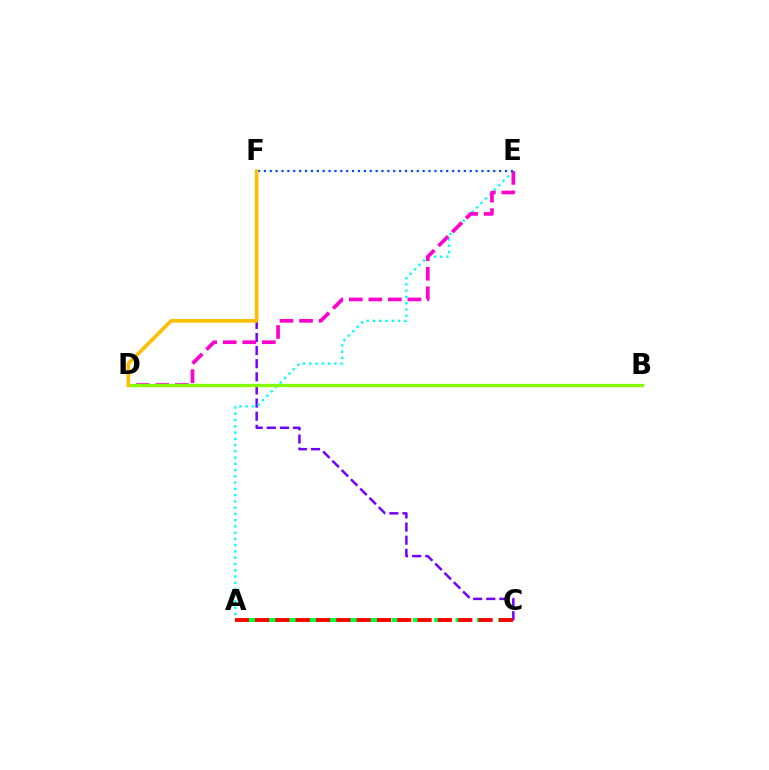{('C', 'F'): [{'color': '#7200ff', 'line_style': 'dashed', 'thickness': 1.78}], ('A', 'E'): [{'color': '#00fff6', 'line_style': 'dotted', 'thickness': 1.7}], ('D', 'E'): [{'color': '#ff00cf', 'line_style': 'dashed', 'thickness': 2.65}], ('E', 'F'): [{'color': '#004bff', 'line_style': 'dotted', 'thickness': 1.6}], ('A', 'C'): [{'color': '#00ff39', 'line_style': 'dashed', 'thickness': 2.9}, {'color': '#ff0000', 'line_style': 'dashed', 'thickness': 2.76}], ('B', 'D'): [{'color': '#84ff00', 'line_style': 'solid', 'thickness': 2.38}], ('D', 'F'): [{'color': '#ffbd00', 'line_style': 'solid', 'thickness': 2.58}]}